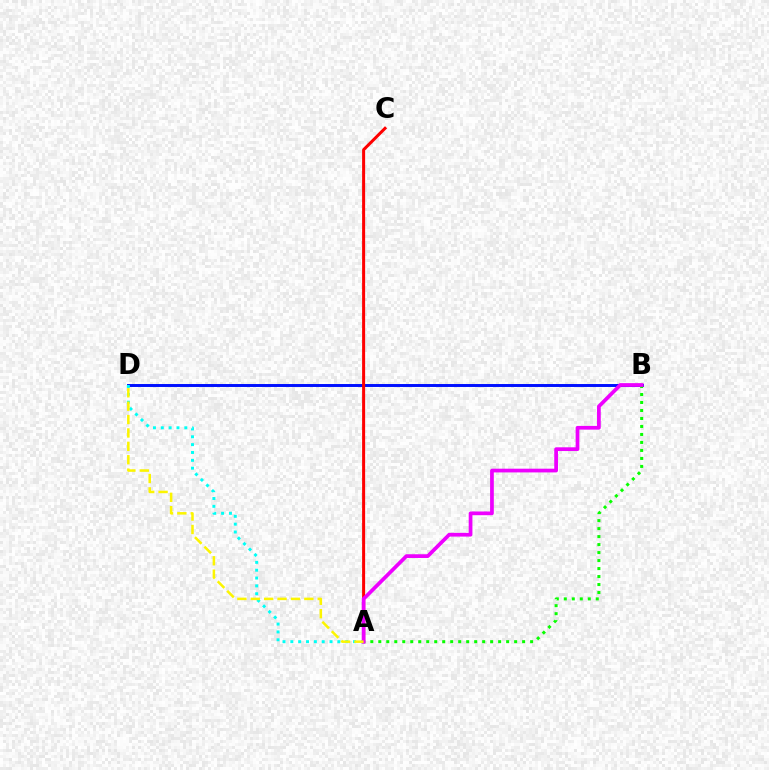{('B', 'D'): [{'color': '#0010ff', 'line_style': 'solid', 'thickness': 2.12}], ('A', 'D'): [{'color': '#00fff6', 'line_style': 'dotted', 'thickness': 2.13}, {'color': '#fcf500', 'line_style': 'dashed', 'thickness': 1.82}], ('A', 'B'): [{'color': '#08ff00', 'line_style': 'dotted', 'thickness': 2.17}, {'color': '#ee00ff', 'line_style': 'solid', 'thickness': 2.68}], ('A', 'C'): [{'color': '#ff0000', 'line_style': 'solid', 'thickness': 2.18}]}